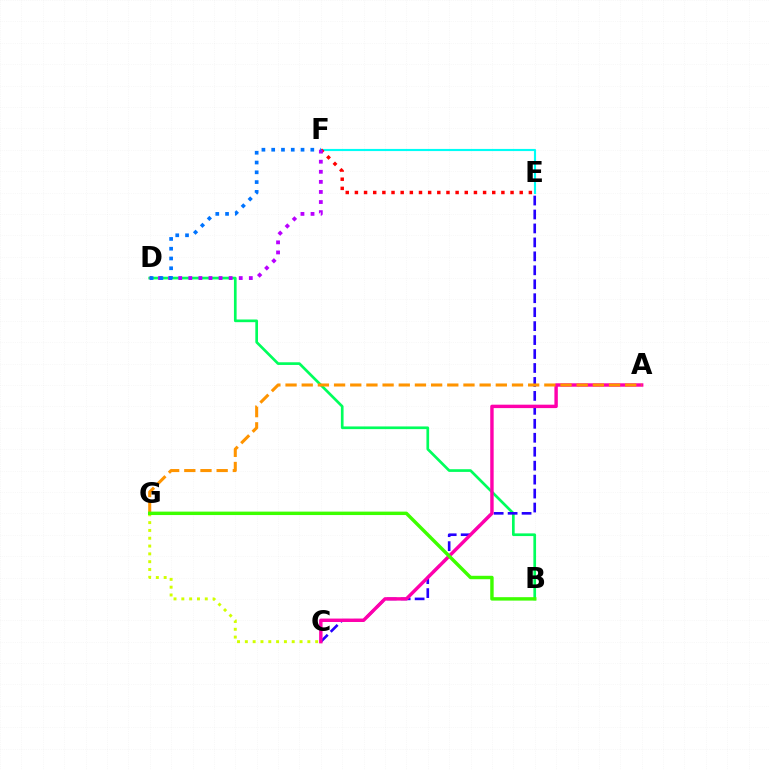{('B', 'D'): [{'color': '#00ff5c', 'line_style': 'solid', 'thickness': 1.93}], ('E', 'F'): [{'color': '#00fff6', 'line_style': 'solid', 'thickness': 1.54}, {'color': '#ff0000', 'line_style': 'dotted', 'thickness': 2.49}], ('C', 'G'): [{'color': '#d1ff00', 'line_style': 'dotted', 'thickness': 2.12}], ('D', 'F'): [{'color': '#b900ff', 'line_style': 'dotted', 'thickness': 2.74}, {'color': '#0074ff', 'line_style': 'dotted', 'thickness': 2.66}], ('C', 'E'): [{'color': '#2500ff', 'line_style': 'dashed', 'thickness': 1.9}], ('A', 'C'): [{'color': '#ff00ac', 'line_style': 'solid', 'thickness': 2.46}], ('A', 'G'): [{'color': '#ff9400', 'line_style': 'dashed', 'thickness': 2.2}], ('B', 'G'): [{'color': '#3dff00', 'line_style': 'solid', 'thickness': 2.47}]}